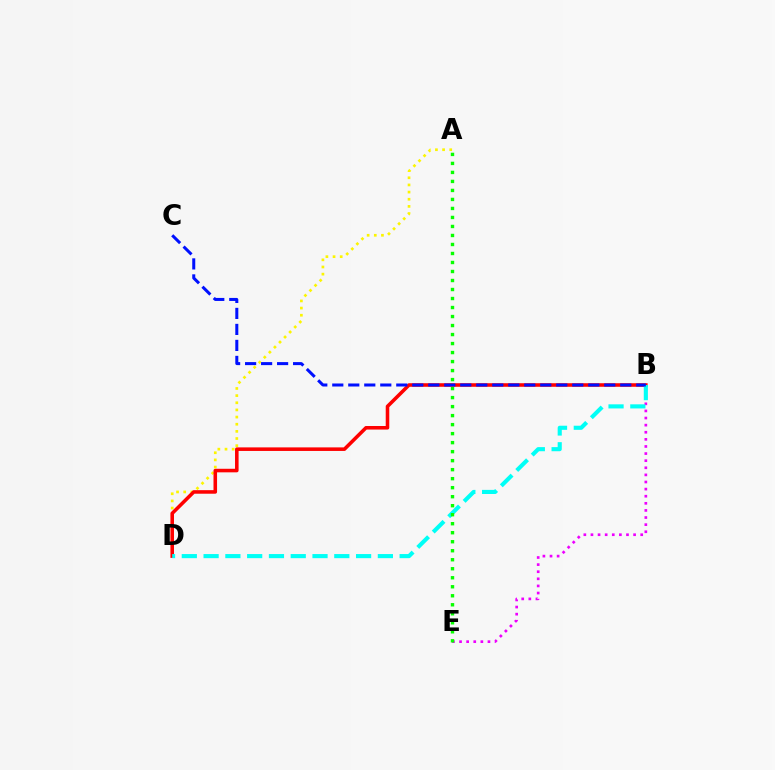{('A', 'D'): [{'color': '#fcf500', 'line_style': 'dotted', 'thickness': 1.94}], ('B', 'D'): [{'color': '#ff0000', 'line_style': 'solid', 'thickness': 2.56}, {'color': '#00fff6', 'line_style': 'dashed', 'thickness': 2.96}], ('B', 'E'): [{'color': '#ee00ff', 'line_style': 'dotted', 'thickness': 1.93}], ('B', 'C'): [{'color': '#0010ff', 'line_style': 'dashed', 'thickness': 2.17}], ('A', 'E'): [{'color': '#08ff00', 'line_style': 'dotted', 'thickness': 2.45}]}